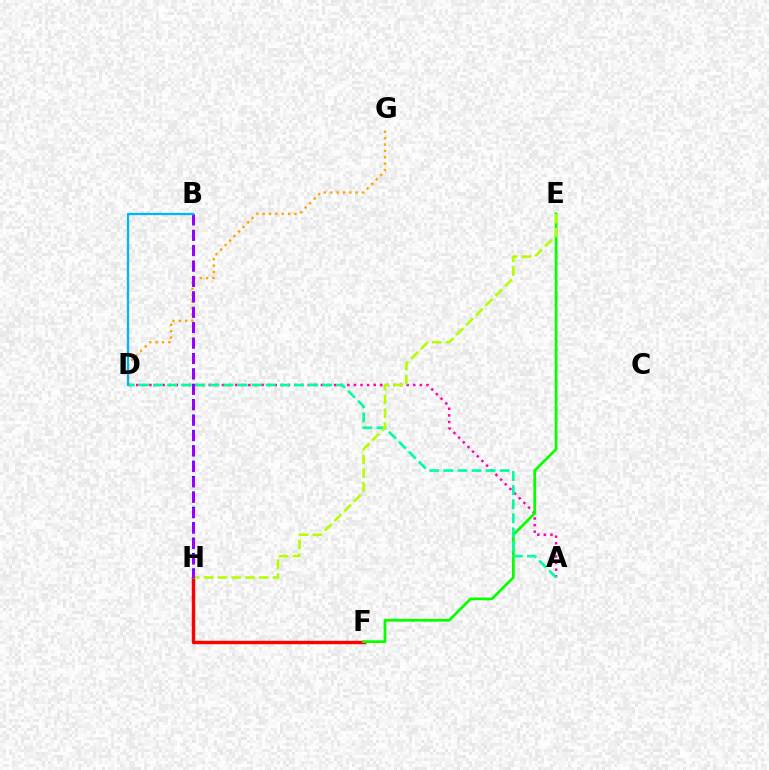{('A', 'D'): [{'color': '#ff00bd', 'line_style': 'dotted', 'thickness': 1.79}, {'color': '#00ff9d', 'line_style': 'dashed', 'thickness': 1.91}], ('F', 'H'): [{'color': '#ff0000', 'line_style': 'solid', 'thickness': 2.46}], ('E', 'F'): [{'color': '#08ff00', 'line_style': 'solid', 'thickness': 1.98}], ('B', 'H'): [{'color': '#0010ff', 'line_style': 'dashed', 'thickness': 2.09}, {'color': '#9b00ff', 'line_style': 'dashed', 'thickness': 2.1}], ('E', 'H'): [{'color': '#b3ff00', 'line_style': 'dashed', 'thickness': 1.87}], ('D', 'G'): [{'color': '#ffa500', 'line_style': 'dotted', 'thickness': 1.73}], ('B', 'D'): [{'color': '#00b5ff', 'line_style': 'solid', 'thickness': 1.64}]}